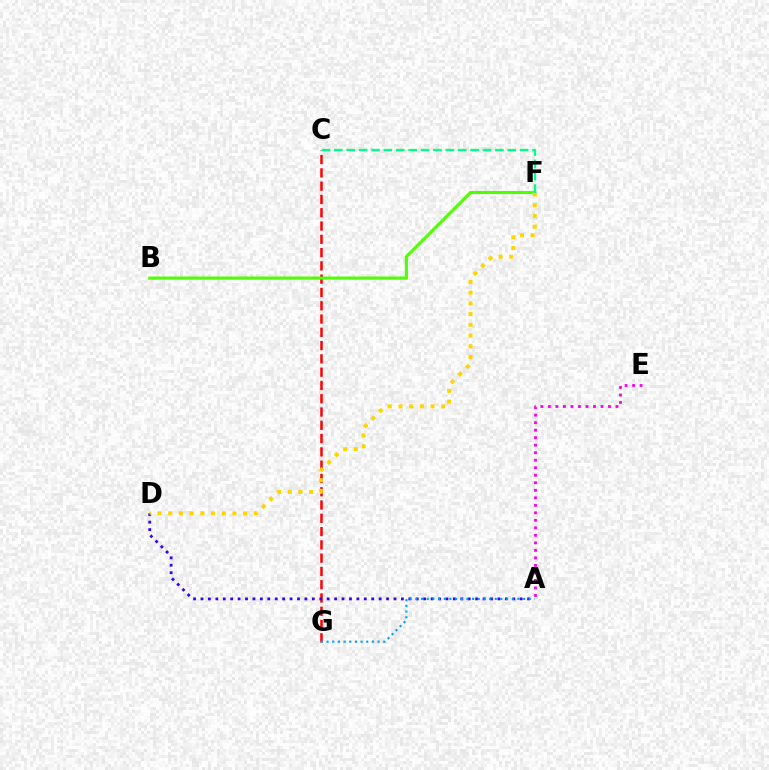{('C', 'G'): [{'color': '#ff0000', 'line_style': 'dashed', 'thickness': 1.8}], ('A', 'D'): [{'color': '#3700ff', 'line_style': 'dotted', 'thickness': 2.02}], ('A', 'E'): [{'color': '#ff00ed', 'line_style': 'dotted', 'thickness': 2.04}], ('B', 'F'): [{'color': '#4fff00', 'line_style': 'solid', 'thickness': 2.23}], ('D', 'F'): [{'color': '#ffd500', 'line_style': 'dotted', 'thickness': 2.91}], ('C', 'F'): [{'color': '#00ff86', 'line_style': 'dashed', 'thickness': 1.68}], ('A', 'G'): [{'color': '#009eff', 'line_style': 'dotted', 'thickness': 1.54}]}